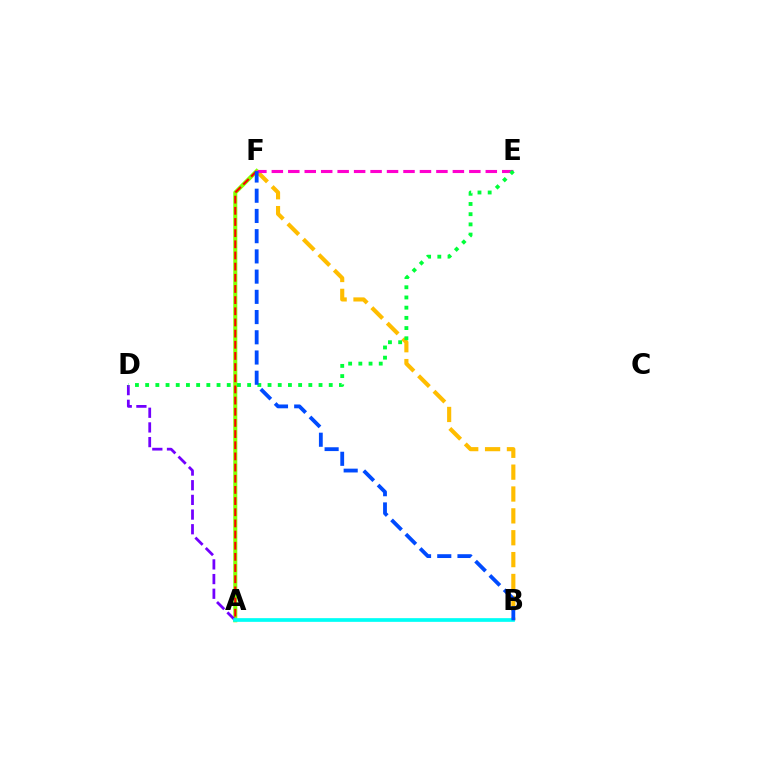{('A', 'F'): [{'color': '#84ff00', 'line_style': 'solid', 'thickness': 2.91}, {'color': '#ff0000', 'line_style': 'dashed', 'thickness': 1.52}], ('B', 'F'): [{'color': '#ffbd00', 'line_style': 'dashed', 'thickness': 2.97}, {'color': '#004bff', 'line_style': 'dashed', 'thickness': 2.75}], ('A', 'D'): [{'color': '#7200ff', 'line_style': 'dashed', 'thickness': 1.99}], ('E', 'F'): [{'color': '#ff00cf', 'line_style': 'dashed', 'thickness': 2.24}], ('D', 'E'): [{'color': '#00ff39', 'line_style': 'dotted', 'thickness': 2.77}], ('A', 'B'): [{'color': '#00fff6', 'line_style': 'solid', 'thickness': 2.66}]}